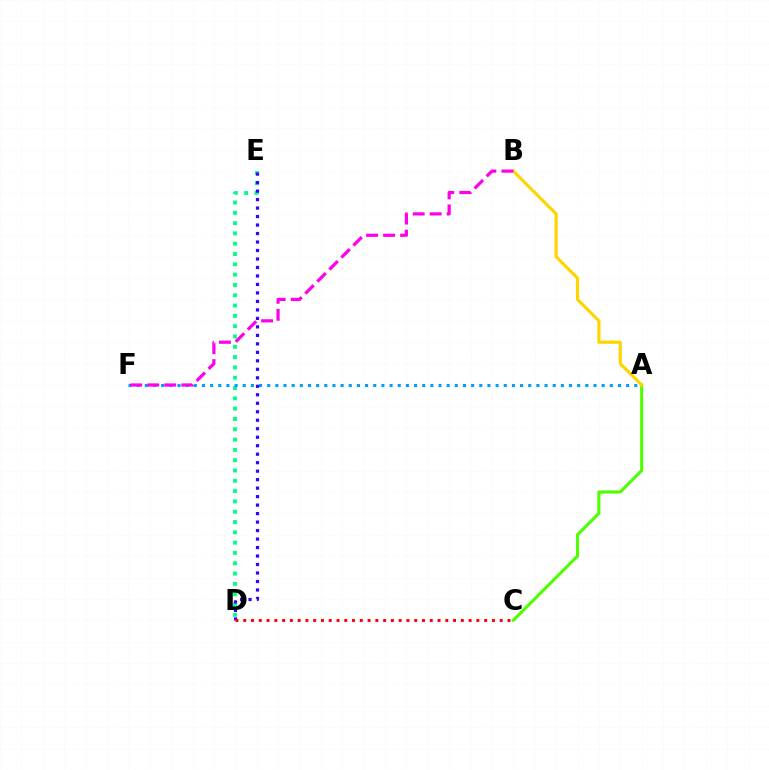{('D', 'E'): [{'color': '#00ff86', 'line_style': 'dotted', 'thickness': 2.8}, {'color': '#3700ff', 'line_style': 'dotted', 'thickness': 2.31}], ('A', 'F'): [{'color': '#009eff', 'line_style': 'dotted', 'thickness': 2.22}], ('A', 'C'): [{'color': '#4fff00', 'line_style': 'solid', 'thickness': 2.23}], ('A', 'B'): [{'color': '#ffd500', 'line_style': 'solid', 'thickness': 2.28}], ('B', 'F'): [{'color': '#ff00ed', 'line_style': 'dashed', 'thickness': 2.31}], ('C', 'D'): [{'color': '#ff0000', 'line_style': 'dotted', 'thickness': 2.11}]}